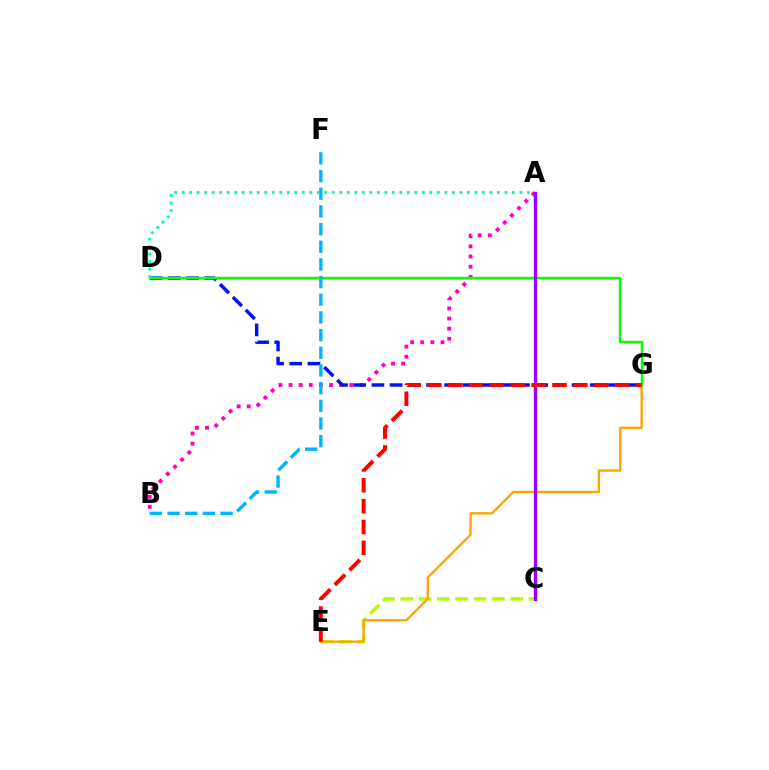{('C', 'E'): [{'color': '#b3ff00', 'line_style': 'dashed', 'thickness': 2.49}], ('A', 'B'): [{'color': '#ff00bd', 'line_style': 'dotted', 'thickness': 2.75}], ('D', 'G'): [{'color': '#0010ff', 'line_style': 'dashed', 'thickness': 2.47}, {'color': '#08ff00', 'line_style': 'solid', 'thickness': 1.77}], ('E', 'G'): [{'color': '#ffa500', 'line_style': 'solid', 'thickness': 1.69}, {'color': '#ff0000', 'line_style': 'dashed', 'thickness': 2.83}], ('A', 'D'): [{'color': '#00ff9d', 'line_style': 'dotted', 'thickness': 2.04}], ('A', 'C'): [{'color': '#9b00ff', 'line_style': 'solid', 'thickness': 2.39}], ('B', 'F'): [{'color': '#00b5ff', 'line_style': 'dashed', 'thickness': 2.4}]}